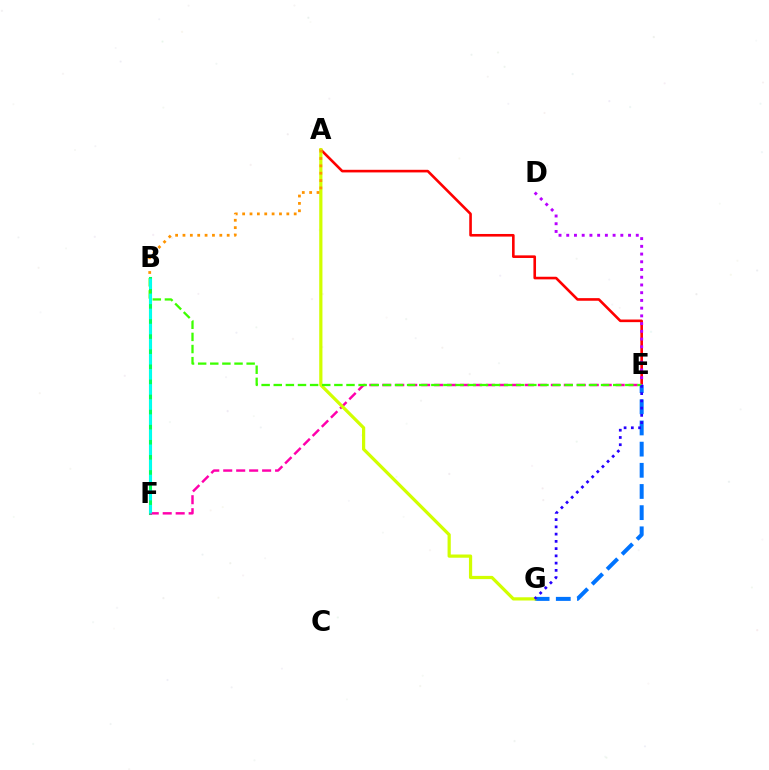{('A', 'E'): [{'color': '#ff0000', 'line_style': 'solid', 'thickness': 1.88}], ('E', 'G'): [{'color': '#0074ff', 'line_style': 'dashed', 'thickness': 2.88}, {'color': '#2500ff', 'line_style': 'dotted', 'thickness': 1.97}], ('D', 'E'): [{'color': '#b900ff', 'line_style': 'dotted', 'thickness': 2.1}], ('B', 'F'): [{'color': '#00ff5c', 'line_style': 'solid', 'thickness': 2.22}, {'color': '#00fff6', 'line_style': 'dashed', 'thickness': 2.05}], ('E', 'F'): [{'color': '#ff00ac', 'line_style': 'dashed', 'thickness': 1.76}], ('A', 'G'): [{'color': '#d1ff00', 'line_style': 'solid', 'thickness': 2.32}], ('B', 'E'): [{'color': '#3dff00', 'line_style': 'dashed', 'thickness': 1.65}], ('A', 'B'): [{'color': '#ff9400', 'line_style': 'dotted', 'thickness': 2.0}]}